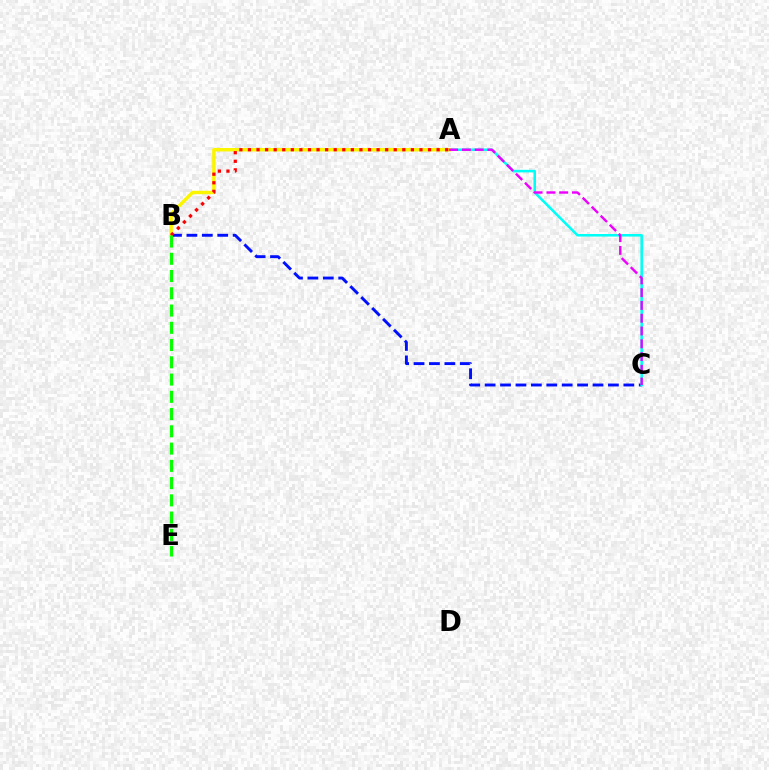{('B', 'C'): [{'color': '#0010ff', 'line_style': 'dashed', 'thickness': 2.09}], ('A', 'C'): [{'color': '#00fff6', 'line_style': 'solid', 'thickness': 1.84}, {'color': '#ee00ff', 'line_style': 'dashed', 'thickness': 1.74}], ('A', 'B'): [{'color': '#fcf500', 'line_style': 'solid', 'thickness': 2.5}, {'color': '#ff0000', 'line_style': 'dotted', 'thickness': 2.33}], ('B', 'E'): [{'color': '#08ff00', 'line_style': 'dashed', 'thickness': 2.34}]}